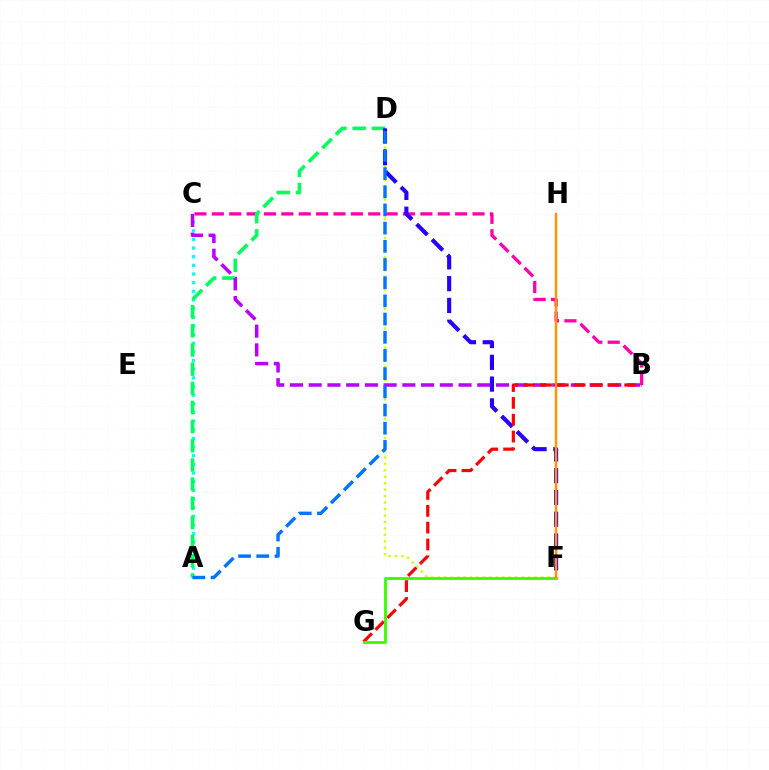{('B', 'C'): [{'color': '#ff00ac', 'line_style': 'dashed', 'thickness': 2.36}, {'color': '#b900ff', 'line_style': 'dashed', 'thickness': 2.54}], ('D', 'F'): [{'color': '#d1ff00', 'line_style': 'dotted', 'thickness': 1.75}, {'color': '#2500ff', 'line_style': 'dashed', 'thickness': 2.96}], ('A', 'C'): [{'color': '#00fff6', 'line_style': 'dotted', 'thickness': 2.35}], ('A', 'D'): [{'color': '#00ff5c', 'line_style': 'dashed', 'thickness': 2.6}, {'color': '#0074ff', 'line_style': 'dashed', 'thickness': 2.47}], ('B', 'G'): [{'color': '#ff0000', 'line_style': 'dashed', 'thickness': 2.29}], ('F', 'G'): [{'color': '#3dff00', 'line_style': 'solid', 'thickness': 2.06}], ('F', 'H'): [{'color': '#ff9400', 'line_style': 'solid', 'thickness': 1.76}]}